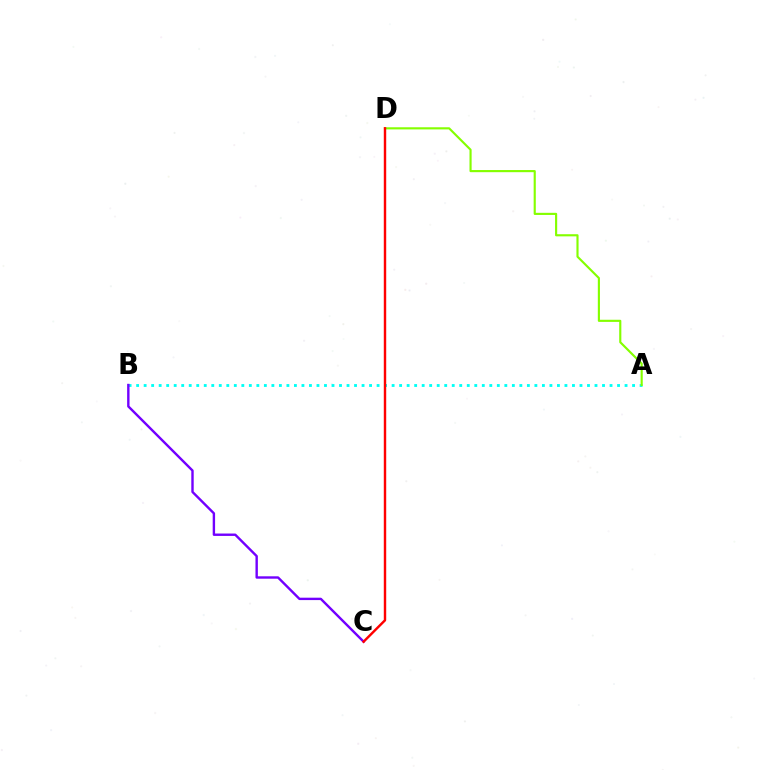{('A', 'B'): [{'color': '#00fff6', 'line_style': 'dotted', 'thickness': 2.04}], ('A', 'D'): [{'color': '#84ff00', 'line_style': 'solid', 'thickness': 1.54}], ('B', 'C'): [{'color': '#7200ff', 'line_style': 'solid', 'thickness': 1.73}], ('C', 'D'): [{'color': '#ff0000', 'line_style': 'solid', 'thickness': 1.75}]}